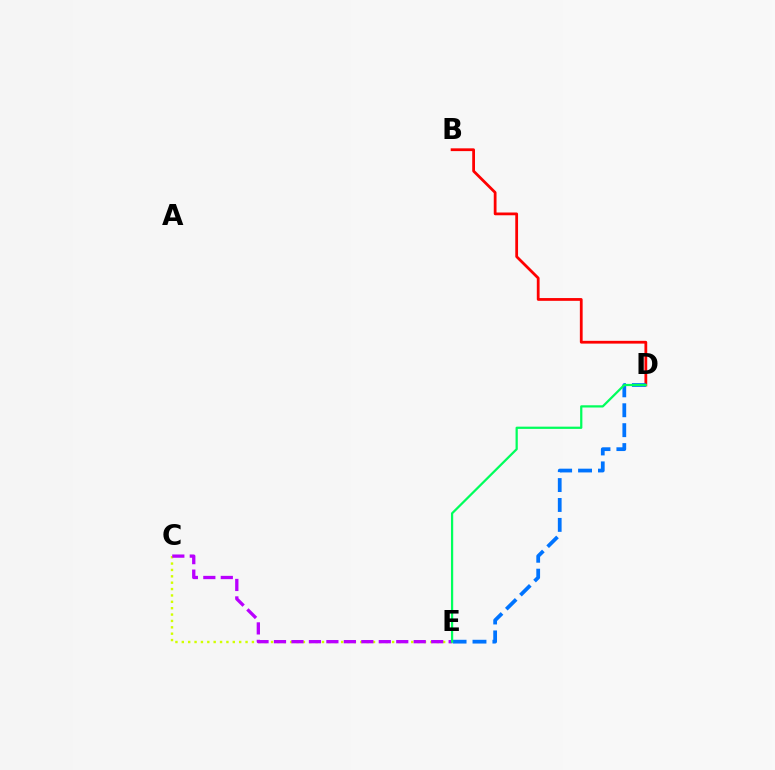{('B', 'D'): [{'color': '#ff0000', 'line_style': 'solid', 'thickness': 1.99}], ('C', 'E'): [{'color': '#d1ff00', 'line_style': 'dotted', 'thickness': 1.73}, {'color': '#b900ff', 'line_style': 'dashed', 'thickness': 2.37}], ('D', 'E'): [{'color': '#0074ff', 'line_style': 'dashed', 'thickness': 2.71}, {'color': '#00ff5c', 'line_style': 'solid', 'thickness': 1.61}]}